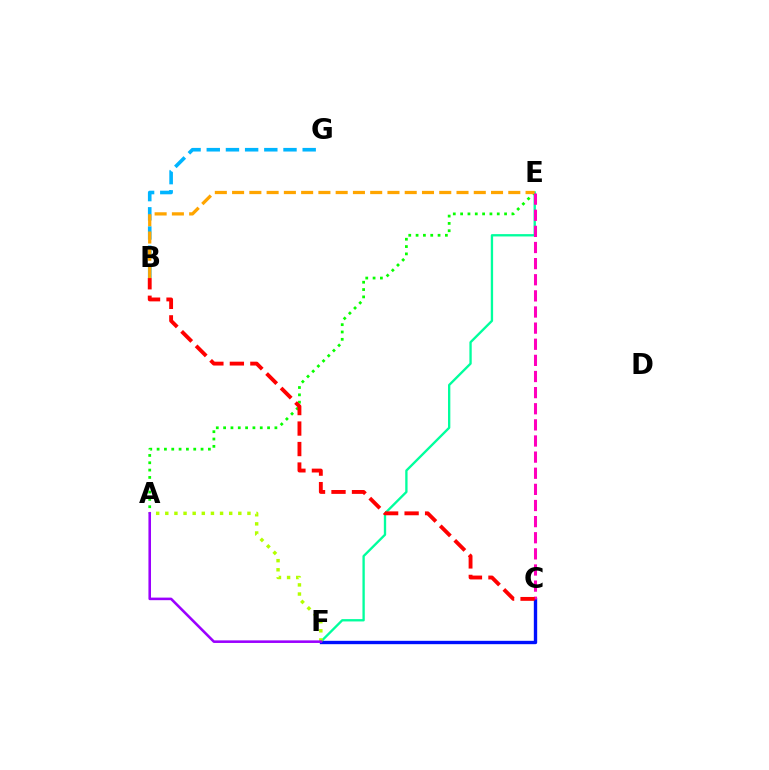{('B', 'G'): [{'color': '#00b5ff', 'line_style': 'dashed', 'thickness': 2.61}], ('A', 'E'): [{'color': '#08ff00', 'line_style': 'dotted', 'thickness': 1.99}], ('E', 'F'): [{'color': '#00ff9d', 'line_style': 'solid', 'thickness': 1.68}], ('B', 'E'): [{'color': '#ffa500', 'line_style': 'dashed', 'thickness': 2.35}], ('C', 'F'): [{'color': '#0010ff', 'line_style': 'solid', 'thickness': 2.42}], ('C', 'E'): [{'color': '#ff00bd', 'line_style': 'dashed', 'thickness': 2.19}], ('B', 'C'): [{'color': '#ff0000', 'line_style': 'dashed', 'thickness': 2.78}], ('A', 'F'): [{'color': '#b3ff00', 'line_style': 'dotted', 'thickness': 2.48}, {'color': '#9b00ff', 'line_style': 'solid', 'thickness': 1.85}]}